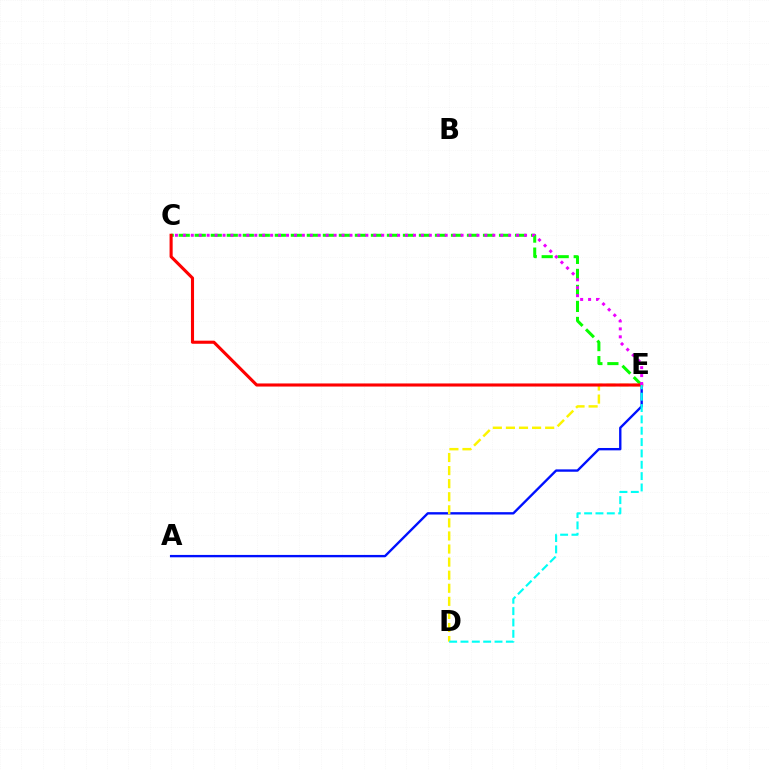{('C', 'E'): [{'color': '#08ff00', 'line_style': 'dashed', 'thickness': 2.18}, {'color': '#ff0000', 'line_style': 'solid', 'thickness': 2.23}, {'color': '#ee00ff', 'line_style': 'dotted', 'thickness': 2.16}], ('A', 'E'): [{'color': '#0010ff', 'line_style': 'solid', 'thickness': 1.7}], ('D', 'E'): [{'color': '#fcf500', 'line_style': 'dashed', 'thickness': 1.78}, {'color': '#00fff6', 'line_style': 'dashed', 'thickness': 1.54}]}